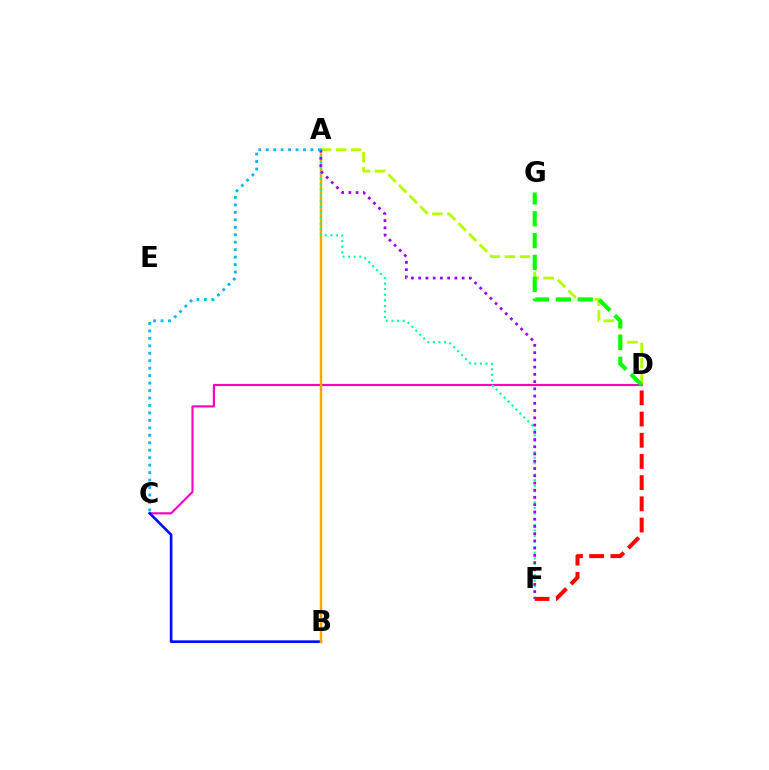{('A', 'D'): [{'color': '#b3ff00', 'line_style': 'dashed', 'thickness': 2.04}], ('C', 'D'): [{'color': '#ff00bd', 'line_style': 'solid', 'thickness': 1.56}], ('B', 'C'): [{'color': '#0010ff', 'line_style': 'solid', 'thickness': 1.92}], ('A', 'B'): [{'color': '#ffa500', 'line_style': 'solid', 'thickness': 1.79}], ('A', 'F'): [{'color': '#00ff9d', 'line_style': 'dotted', 'thickness': 1.52}, {'color': '#9b00ff', 'line_style': 'dotted', 'thickness': 1.97}], ('D', 'G'): [{'color': '#08ff00', 'line_style': 'dashed', 'thickness': 2.97}], ('D', 'F'): [{'color': '#ff0000', 'line_style': 'dashed', 'thickness': 2.88}], ('A', 'C'): [{'color': '#00b5ff', 'line_style': 'dotted', 'thickness': 2.03}]}